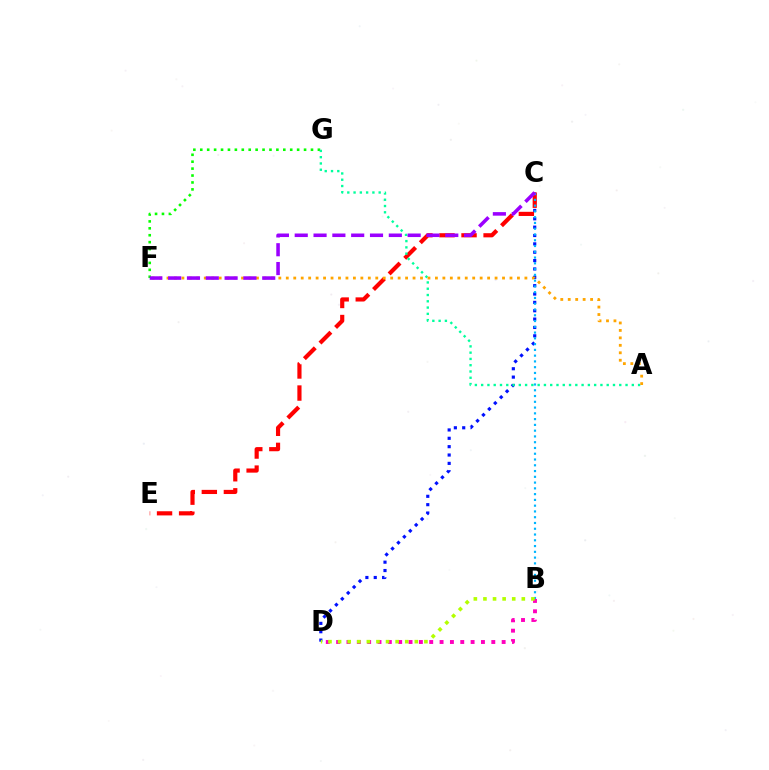{('C', 'D'): [{'color': '#0010ff', 'line_style': 'dotted', 'thickness': 2.27}], ('C', 'E'): [{'color': '#ff0000', 'line_style': 'dashed', 'thickness': 3.0}], ('F', 'G'): [{'color': '#08ff00', 'line_style': 'dotted', 'thickness': 1.88}], ('A', 'G'): [{'color': '#00ff9d', 'line_style': 'dotted', 'thickness': 1.71}], ('A', 'F'): [{'color': '#ffa500', 'line_style': 'dotted', 'thickness': 2.03}], ('B', 'C'): [{'color': '#00b5ff', 'line_style': 'dotted', 'thickness': 1.57}], ('B', 'D'): [{'color': '#ff00bd', 'line_style': 'dotted', 'thickness': 2.81}, {'color': '#b3ff00', 'line_style': 'dotted', 'thickness': 2.61}], ('C', 'F'): [{'color': '#9b00ff', 'line_style': 'dashed', 'thickness': 2.56}]}